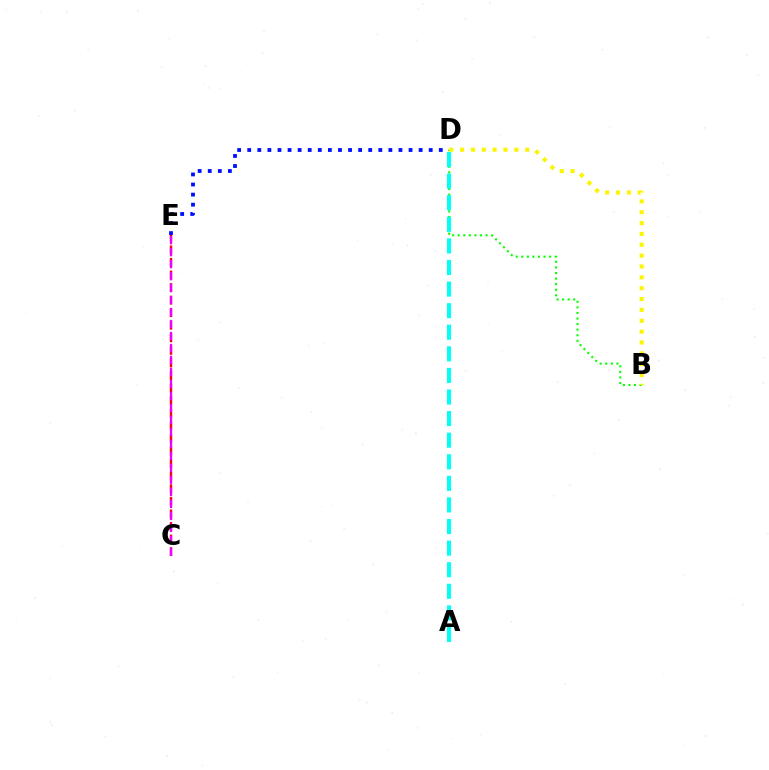{('B', 'D'): [{'color': '#08ff00', 'line_style': 'dotted', 'thickness': 1.51}, {'color': '#fcf500', 'line_style': 'dotted', 'thickness': 2.95}], ('C', 'E'): [{'color': '#ff0000', 'line_style': 'dashed', 'thickness': 1.71}, {'color': '#ee00ff', 'line_style': 'dashed', 'thickness': 1.63}], ('D', 'E'): [{'color': '#0010ff', 'line_style': 'dotted', 'thickness': 2.74}], ('A', 'D'): [{'color': '#00fff6', 'line_style': 'dashed', 'thickness': 2.93}]}